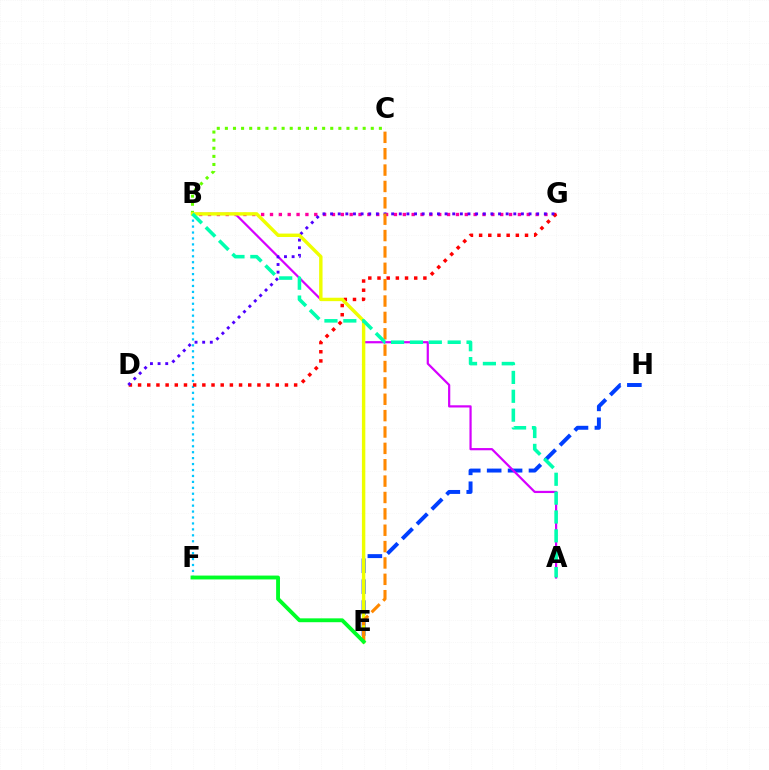{('E', 'H'): [{'color': '#003fff', 'line_style': 'dashed', 'thickness': 2.84}], ('B', 'F'): [{'color': '#00c7ff', 'line_style': 'dotted', 'thickness': 1.61}], ('B', 'G'): [{'color': '#ff00a0', 'line_style': 'dotted', 'thickness': 2.41}], ('B', 'C'): [{'color': '#66ff00', 'line_style': 'dotted', 'thickness': 2.2}], ('D', 'G'): [{'color': '#ff0000', 'line_style': 'dotted', 'thickness': 2.49}, {'color': '#4f00ff', 'line_style': 'dotted', 'thickness': 2.07}], ('A', 'B'): [{'color': '#d600ff', 'line_style': 'solid', 'thickness': 1.59}, {'color': '#00ffaf', 'line_style': 'dashed', 'thickness': 2.56}], ('B', 'E'): [{'color': '#eeff00', 'line_style': 'solid', 'thickness': 2.46}], ('C', 'E'): [{'color': '#ff8800', 'line_style': 'dashed', 'thickness': 2.22}], ('E', 'F'): [{'color': '#00ff27', 'line_style': 'solid', 'thickness': 2.78}]}